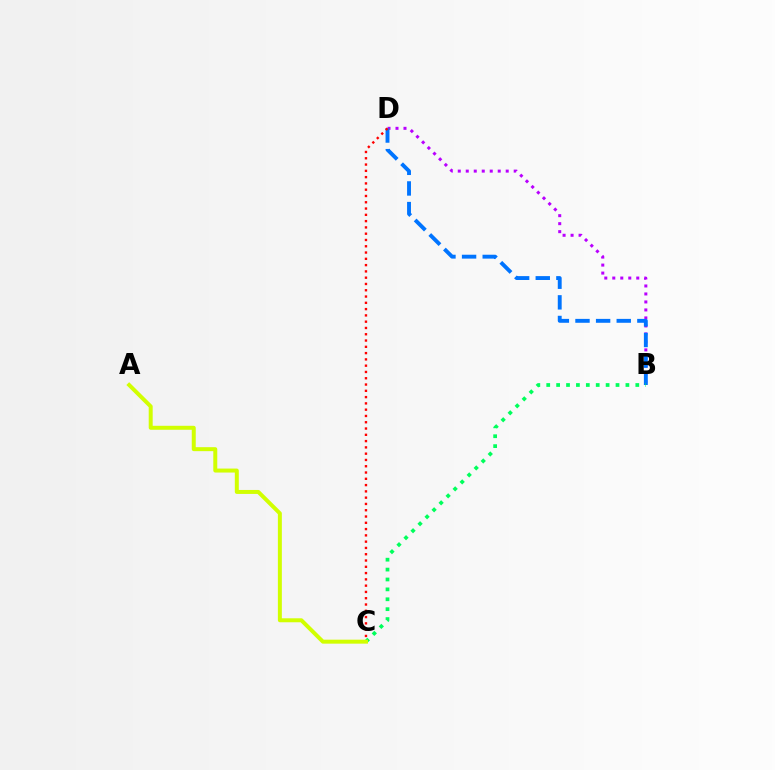{('B', 'D'): [{'color': '#b900ff', 'line_style': 'dotted', 'thickness': 2.17}, {'color': '#0074ff', 'line_style': 'dashed', 'thickness': 2.8}], ('C', 'D'): [{'color': '#ff0000', 'line_style': 'dotted', 'thickness': 1.71}], ('B', 'C'): [{'color': '#00ff5c', 'line_style': 'dotted', 'thickness': 2.69}], ('A', 'C'): [{'color': '#d1ff00', 'line_style': 'solid', 'thickness': 2.86}]}